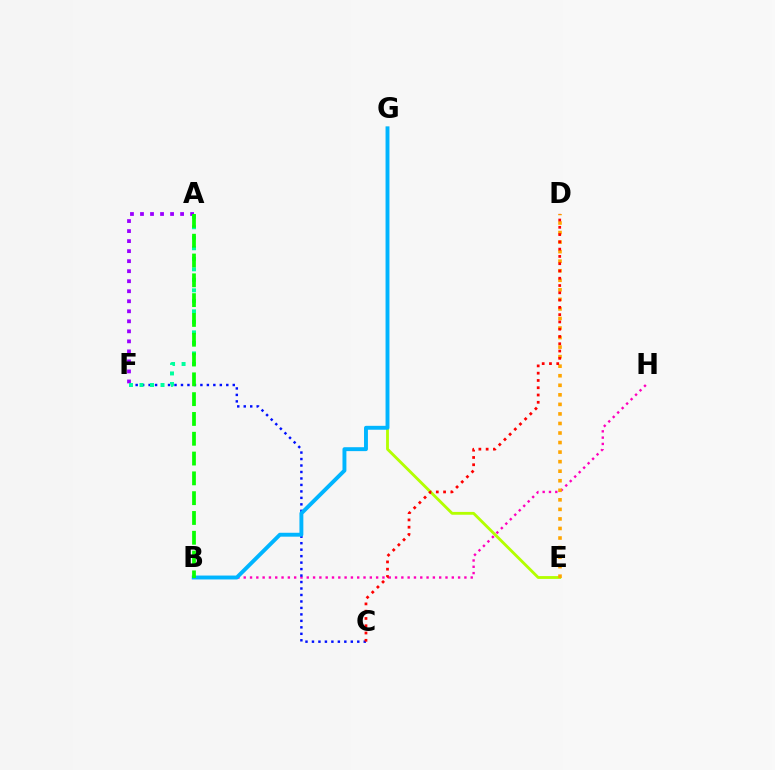{('E', 'G'): [{'color': '#b3ff00', 'line_style': 'solid', 'thickness': 2.04}], ('B', 'H'): [{'color': '#ff00bd', 'line_style': 'dotted', 'thickness': 1.71}], ('C', 'F'): [{'color': '#0010ff', 'line_style': 'dotted', 'thickness': 1.76}], ('D', 'E'): [{'color': '#ffa500', 'line_style': 'dotted', 'thickness': 2.59}], ('B', 'G'): [{'color': '#00b5ff', 'line_style': 'solid', 'thickness': 2.81}], ('C', 'D'): [{'color': '#ff0000', 'line_style': 'dotted', 'thickness': 1.98}], ('A', 'F'): [{'color': '#9b00ff', 'line_style': 'dotted', 'thickness': 2.72}, {'color': '#00ff9d', 'line_style': 'dotted', 'thickness': 2.86}], ('A', 'B'): [{'color': '#08ff00', 'line_style': 'dashed', 'thickness': 2.69}]}